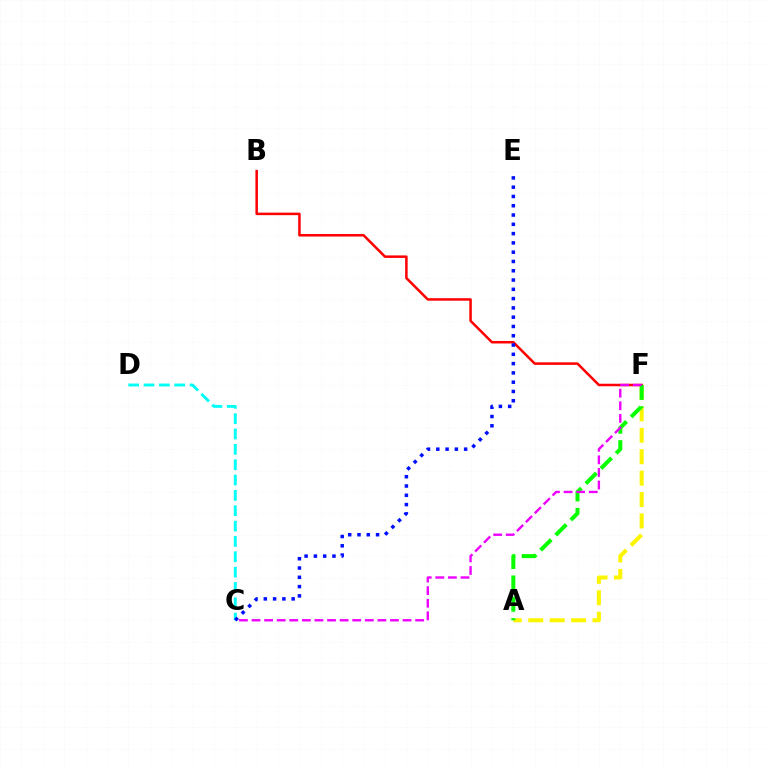{('B', 'F'): [{'color': '#ff0000', 'line_style': 'solid', 'thickness': 1.81}], ('A', 'F'): [{'color': '#fcf500', 'line_style': 'dashed', 'thickness': 2.91}, {'color': '#08ff00', 'line_style': 'dashed', 'thickness': 2.9}], ('C', 'D'): [{'color': '#00fff6', 'line_style': 'dashed', 'thickness': 2.08}], ('C', 'E'): [{'color': '#0010ff', 'line_style': 'dotted', 'thickness': 2.52}], ('C', 'F'): [{'color': '#ee00ff', 'line_style': 'dashed', 'thickness': 1.71}]}